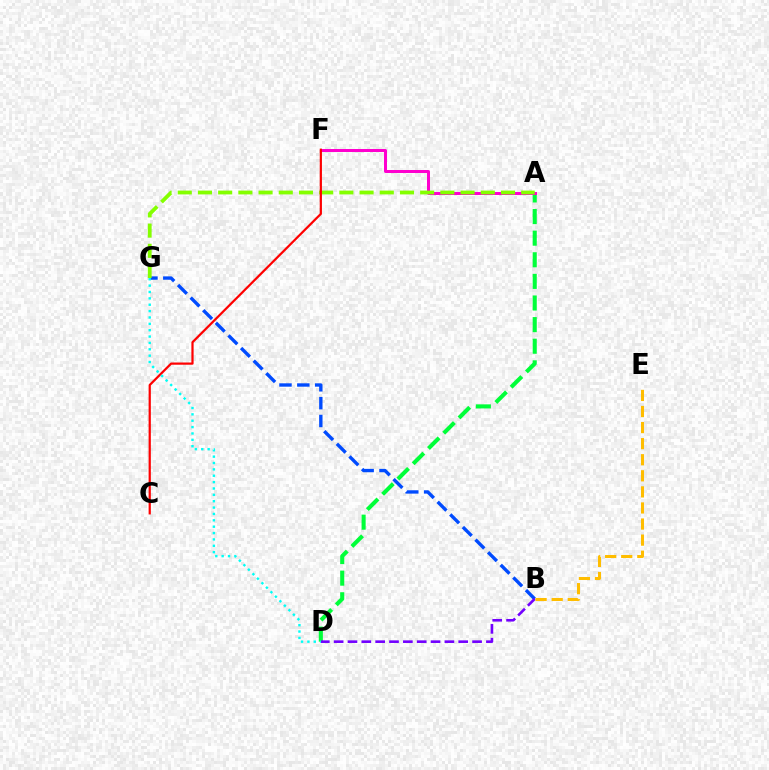{('A', 'D'): [{'color': '#00ff39', 'line_style': 'dashed', 'thickness': 2.94}], ('A', 'F'): [{'color': '#ff00cf', 'line_style': 'solid', 'thickness': 2.15}], ('B', 'G'): [{'color': '#004bff', 'line_style': 'dashed', 'thickness': 2.42}], ('B', 'D'): [{'color': '#7200ff', 'line_style': 'dashed', 'thickness': 1.88}], ('A', 'G'): [{'color': '#84ff00', 'line_style': 'dashed', 'thickness': 2.74}], ('C', 'F'): [{'color': '#ff0000', 'line_style': 'solid', 'thickness': 1.6}], ('D', 'G'): [{'color': '#00fff6', 'line_style': 'dotted', 'thickness': 1.73}], ('B', 'E'): [{'color': '#ffbd00', 'line_style': 'dashed', 'thickness': 2.18}]}